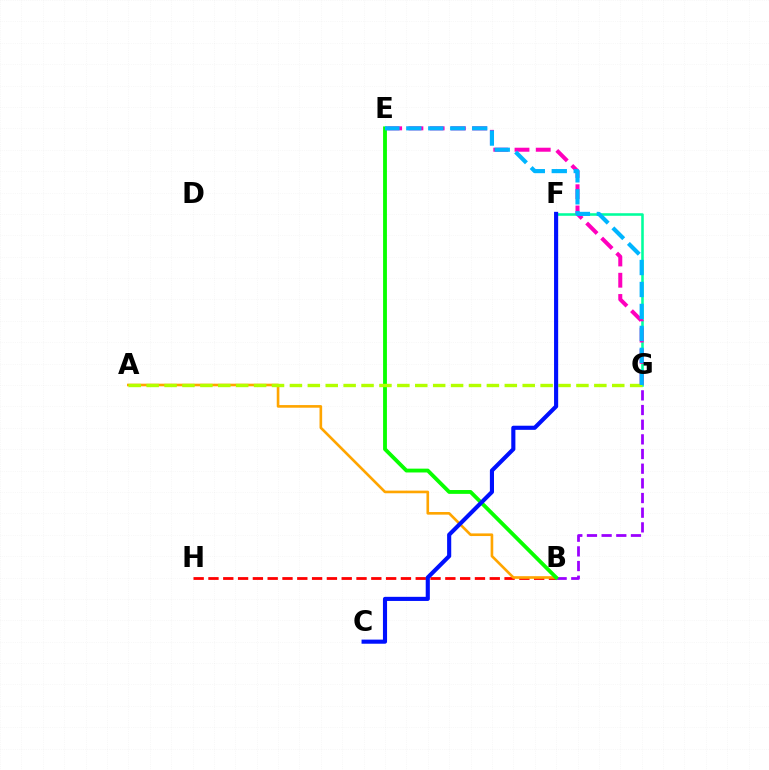{('B', 'G'): [{'color': '#9b00ff', 'line_style': 'dashed', 'thickness': 1.99}], ('F', 'G'): [{'color': '#00ff9d', 'line_style': 'solid', 'thickness': 1.85}], ('B', 'H'): [{'color': '#ff0000', 'line_style': 'dashed', 'thickness': 2.01}], ('A', 'B'): [{'color': '#ffa500', 'line_style': 'solid', 'thickness': 1.9}], ('E', 'G'): [{'color': '#ff00bd', 'line_style': 'dashed', 'thickness': 2.89}, {'color': '#00b5ff', 'line_style': 'dashed', 'thickness': 2.98}], ('B', 'E'): [{'color': '#08ff00', 'line_style': 'solid', 'thickness': 2.76}], ('A', 'G'): [{'color': '#b3ff00', 'line_style': 'dashed', 'thickness': 2.43}], ('C', 'F'): [{'color': '#0010ff', 'line_style': 'solid', 'thickness': 2.96}]}